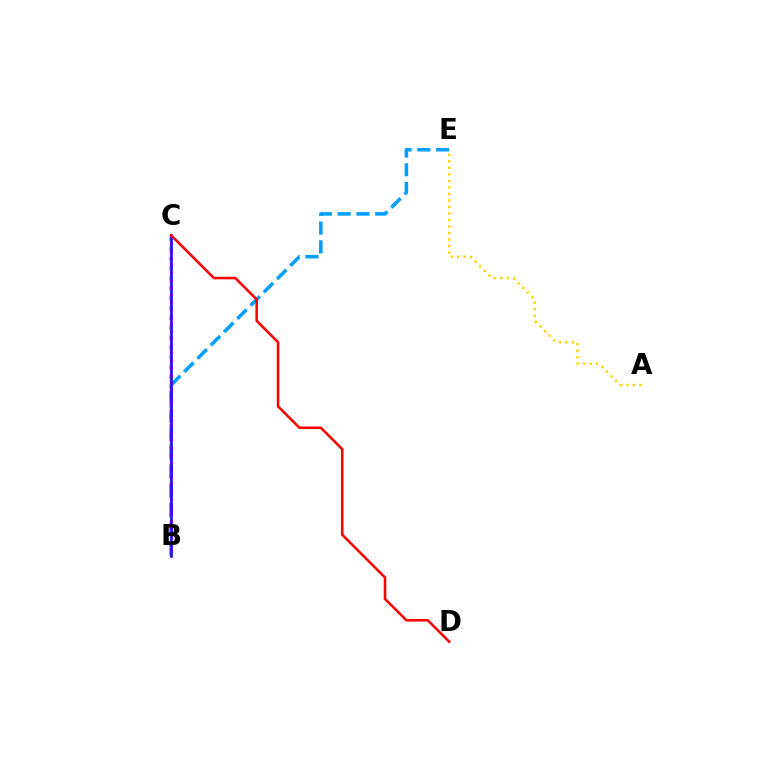{('B', 'C'): [{'color': '#00ff86', 'line_style': 'dotted', 'thickness': 2.67}, {'color': '#4fff00', 'line_style': 'solid', 'thickness': 1.75}, {'color': '#ff00ed', 'line_style': 'dotted', 'thickness': 1.98}, {'color': '#3700ff', 'line_style': 'solid', 'thickness': 1.88}], ('A', 'E'): [{'color': '#ffd500', 'line_style': 'dotted', 'thickness': 1.77}], ('B', 'E'): [{'color': '#009eff', 'line_style': 'dashed', 'thickness': 2.55}], ('C', 'D'): [{'color': '#ff0000', 'line_style': 'solid', 'thickness': 1.84}]}